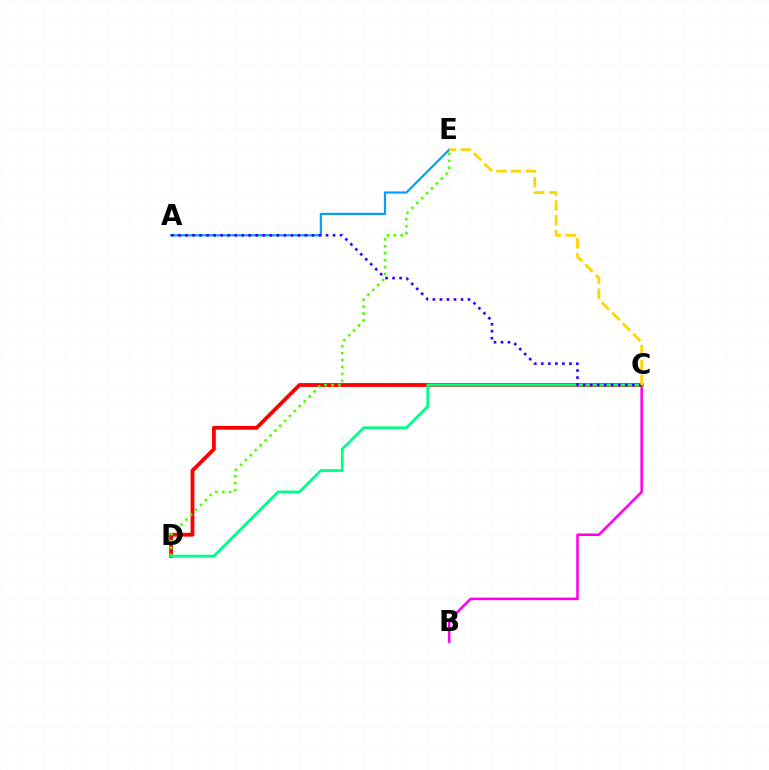{('B', 'C'): [{'color': '#ff00ed', 'line_style': 'solid', 'thickness': 1.84}], ('C', 'D'): [{'color': '#ff0000', 'line_style': 'solid', 'thickness': 2.74}, {'color': '#00ff86', 'line_style': 'solid', 'thickness': 2.03}], ('A', 'E'): [{'color': '#009eff', 'line_style': 'solid', 'thickness': 1.58}], ('D', 'E'): [{'color': '#4fff00', 'line_style': 'dotted', 'thickness': 1.88}], ('A', 'C'): [{'color': '#3700ff', 'line_style': 'dotted', 'thickness': 1.91}], ('C', 'E'): [{'color': '#ffd500', 'line_style': 'dashed', 'thickness': 2.01}]}